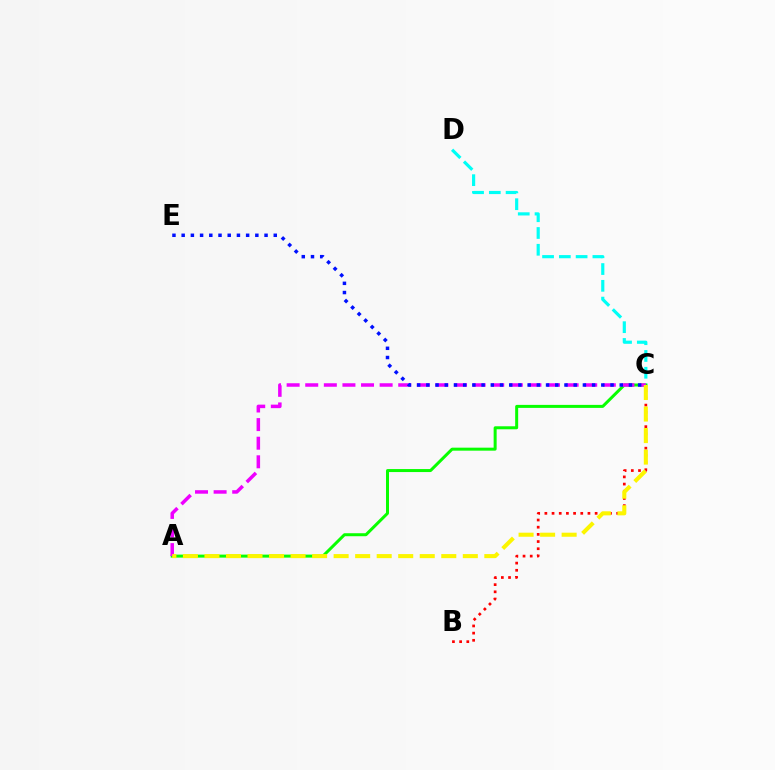{('C', 'D'): [{'color': '#00fff6', 'line_style': 'dashed', 'thickness': 2.28}], ('A', 'C'): [{'color': '#08ff00', 'line_style': 'solid', 'thickness': 2.16}, {'color': '#ee00ff', 'line_style': 'dashed', 'thickness': 2.53}, {'color': '#fcf500', 'line_style': 'dashed', 'thickness': 2.92}], ('B', 'C'): [{'color': '#ff0000', 'line_style': 'dotted', 'thickness': 1.95}], ('C', 'E'): [{'color': '#0010ff', 'line_style': 'dotted', 'thickness': 2.5}]}